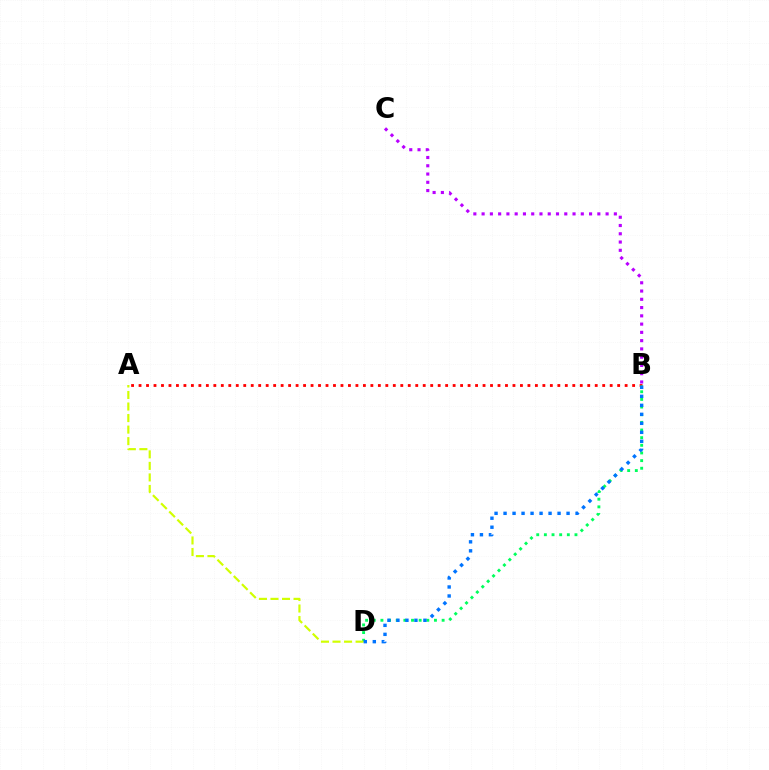{('A', 'B'): [{'color': '#ff0000', 'line_style': 'dotted', 'thickness': 2.03}], ('B', 'D'): [{'color': '#00ff5c', 'line_style': 'dotted', 'thickness': 2.08}, {'color': '#0074ff', 'line_style': 'dotted', 'thickness': 2.45}], ('A', 'D'): [{'color': '#d1ff00', 'line_style': 'dashed', 'thickness': 1.57}], ('B', 'C'): [{'color': '#b900ff', 'line_style': 'dotted', 'thickness': 2.25}]}